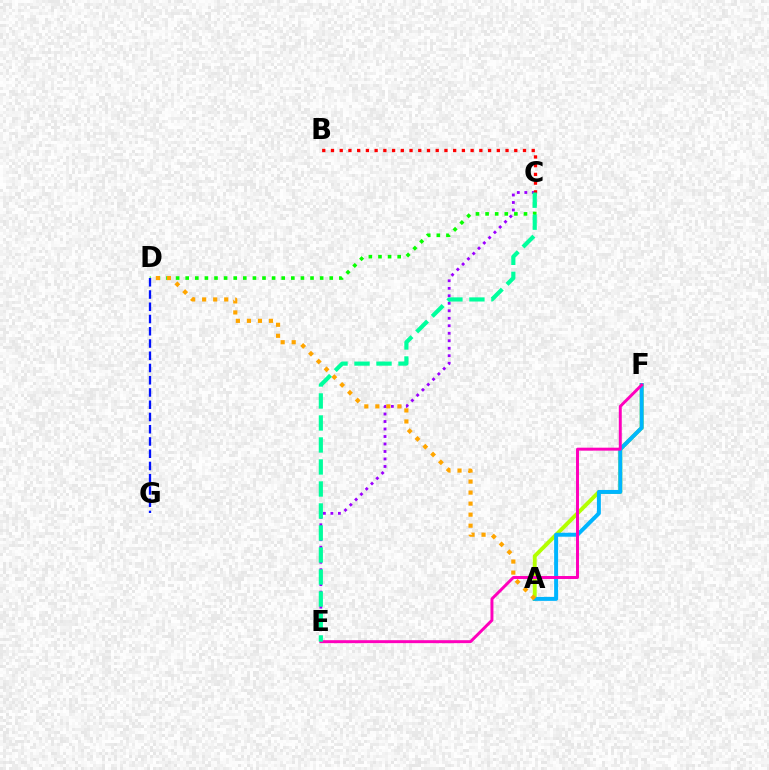{('A', 'F'): [{'color': '#b3ff00', 'line_style': 'solid', 'thickness': 2.82}, {'color': '#00b5ff', 'line_style': 'solid', 'thickness': 2.86}], ('C', 'D'): [{'color': '#08ff00', 'line_style': 'dotted', 'thickness': 2.61}], ('D', 'G'): [{'color': '#0010ff', 'line_style': 'dashed', 'thickness': 1.66}], ('C', 'E'): [{'color': '#9b00ff', 'line_style': 'dotted', 'thickness': 2.04}, {'color': '#00ff9d', 'line_style': 'dashed', 'thickness': 2.99}], ('A', 'D'): [{'color': '#ffa500', 'line_style': 'dotted', 'thickness': 3.0}], ('B', 'C'): [{'color': '#ff0000', 'line_style': 'dotted', 'thickness': 2.37}], ('E', 'F'): [{'color': '#ff00bd', 'line_style': 'solid', 'thickness': 2.13}]}